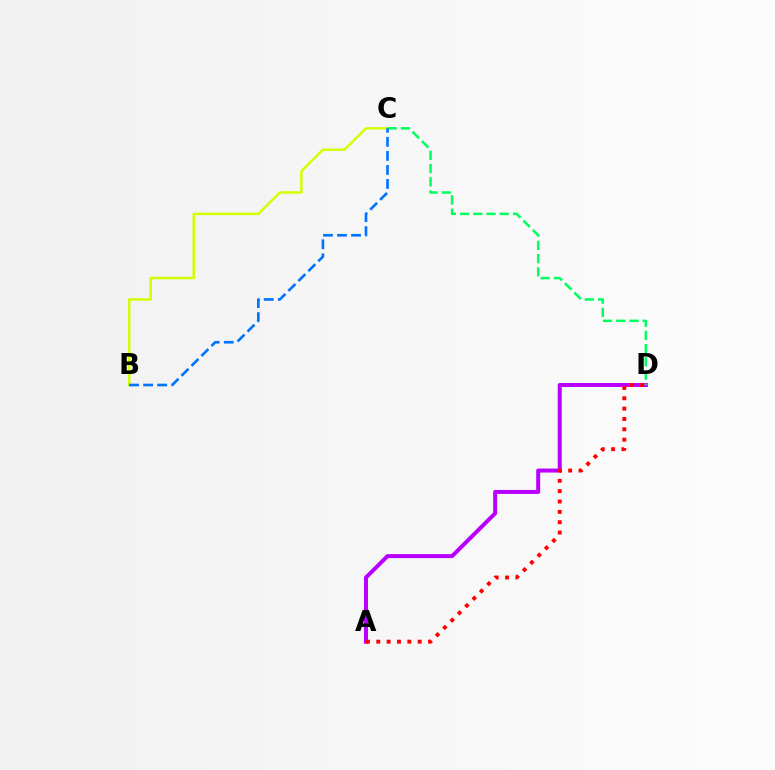{('B', 'C'): [{'color': '#d1ff00', 'line_style': 'solid', 'thickness': 1.78}, {'color': '#0074ff', 'line_style': 'dashed', 'thickness': 1.91}], ('A', 'D'): [{'color': '#b900ff', 'line_style': 'solid', 'thickness': 2.88}, {'color': '#ff0000', 'line_style': 'dotted', 'thickness': 2.81}], ('C', 'D'): [{'color': '#00ff5c', 'line_style': 'dashed', 'thickness': 1.8}]}